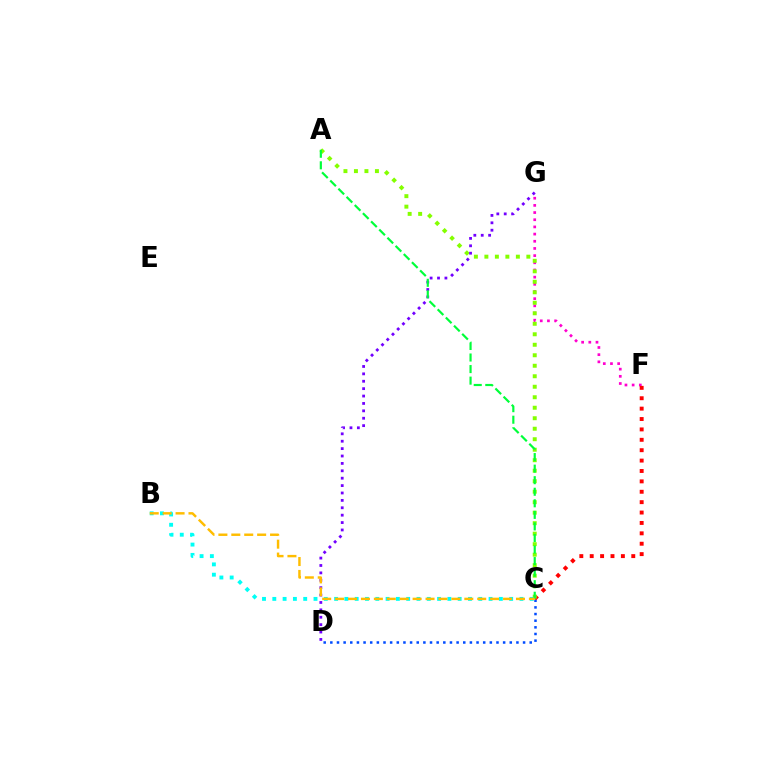{('C', 'D'): [{'color': '#004bff', 'line_style': 'dotted', 'thickness': 1.81}], ('F', 'G'): [{'color': '#ff00cf', 'line_style': 'dotted', 'thickness': 1.95}], ('C', 'F'): [{'color': '#ff0000', 'line_style': 'dotted', 'thickness': 2.82}], ('A', 'C'): [{'color': '#84ff00', 'line_style': 'dotted', 'thickness': 2.85}, {'color': '#00ff39', 'line_style': 'dashed', 'thickness': 1.57}], ('B', 'C'): [{'color': '#00fff6', 'line_style': 'dotted', 'thickness': 2.8}, {'color': '#ffbd00', 'line_style': 'dashed', 'thickness': 1.76}], ('D', 'G'): [{'color': '#7200ff', 'line_style': 'dotted', 'thickness': 2.01}]}